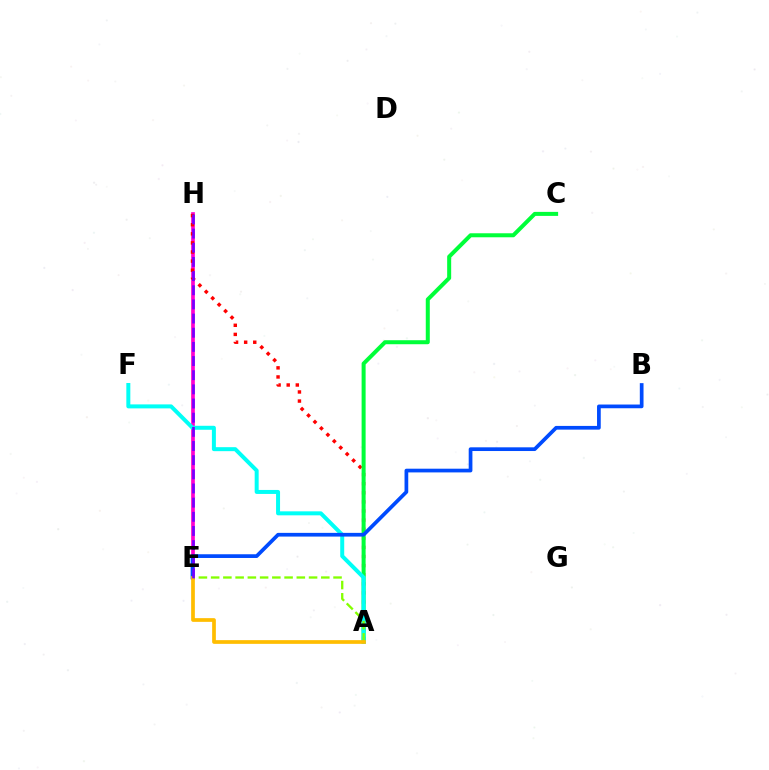{('E', 'H'): [{'color': '#ff00cf', 'line_style': 'solid', 'thickness': 2.66}, {'color': '#7200ff', 'line_style': 'dashed', 'thickness': 1.92}], ('A', 'H'): [{'color': '#ff0000', 'line_style': 'dotted', 'thickness': 2.47}], ('A', 'C'): [{'color': '#00ff39', 'line_style': 'solid', 'thickness': 2.89}], ('A', 'F'): [{'color': '#00fff6', 'line_style': 'solid', 'thickness': 2.87}], ('A', 'E'): [{'color': '#84ff00', 'line_style': 'dashed', 'thickness': 1.66}, {'color': '#ffbd00', 'line_style': 'solid', 'thickness': 2.67}], ('B', 'E'): [{'color': '#004bff', 'line_style': 'solid', 'thickness': 2.67}]}